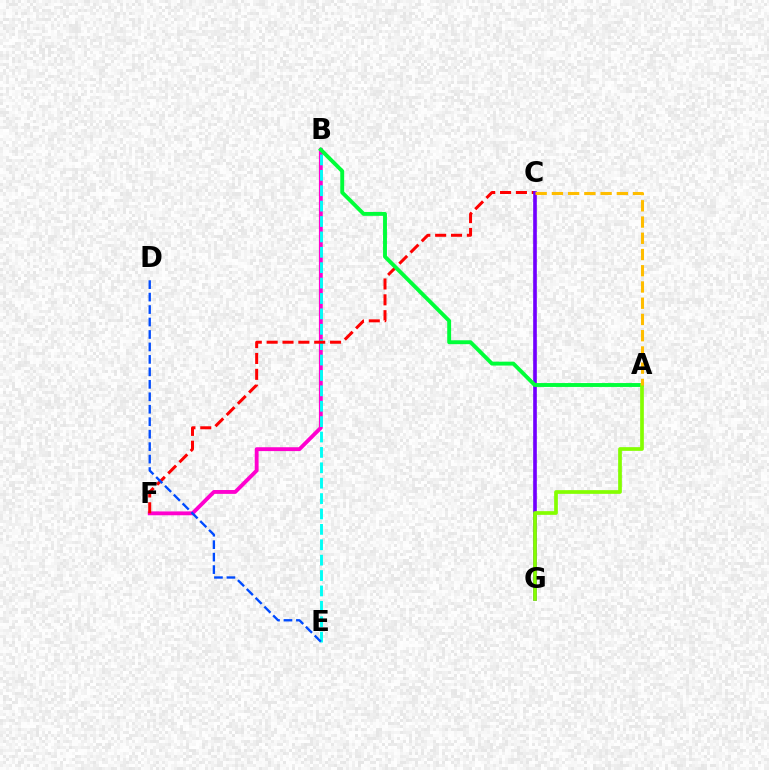{('B', 'F'): [{'color': '#ff00cf', 'line_style': 'solid', 'thickness': 2.77}], ('B', 'E'): [{'color': '#00fff6', 'line_style': 'dashed', 'thickness': 2.09}], ('C', 'F'): [{'color': '#ff0000', 'line_style': 'dashed', 'thickness': 2.15}], ('C', 'G'): [{'color': '#7200ff', 'line_style': 'solid', 'thickness': 2.63}], ('A', 'B'): [{'color': '#00ff39', 'line_style': 'solid', 'thickness': 2.8}], ('A', 'G'): [{'color': '#84ff00', 'line_style': 'solid', 'thickness': 2.67}], ('D', 'E'): [{'color': '#004bff', 'line_style': 'dashed', 'thickness': 1.69}], ('A', 'C'): [{'color': '#ffbd00', 'line_style': 'dashed', 'thickness': 2.21}]}